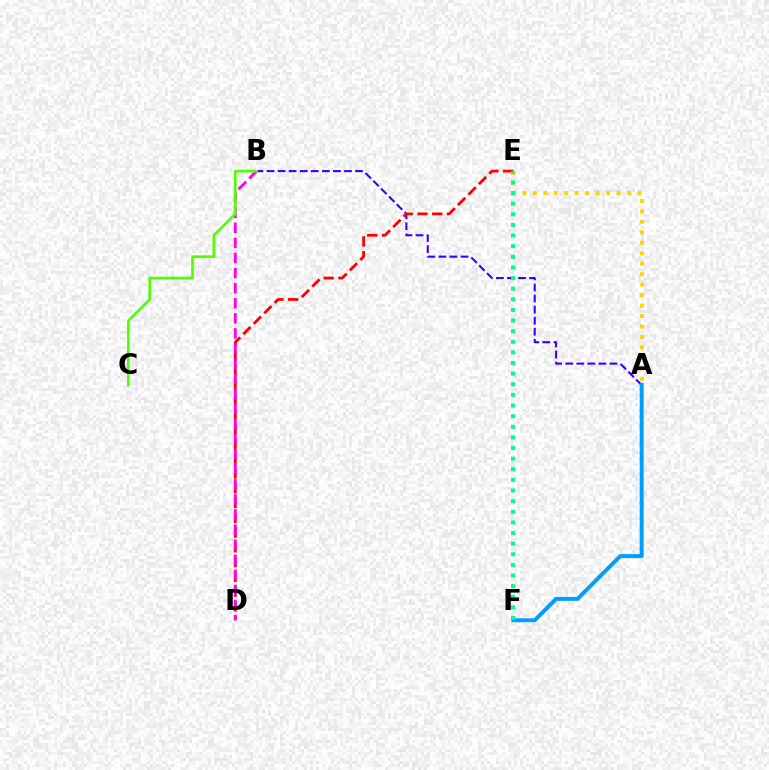{('A', 'B'): [{'color': '#3700ff', 'line_style': 'dashed', 'thickness': 1.5}], ('D', 'E'): [{'color': '#ff0000', 'line_style': 'dashed', 'thickness': 2.01}], ('B', 'D'): [{'color': '#ff00ed', 'line_style': 'dashed', 'thickness': 2.05}], ('B', 'C'): [{'color': '#4fff00', 'line_style': 'solid', 'thickness': 1.89}], ('A', 'F'): [{'color': '#009eff', 'line_style': 'solid', 'thickness': 2.84}], ('A', 'E'): [{'color': '#ffd500', 'line_style': 'dotted', 'thickness': 2.84}], ('E', 'F'): [{'color': '#00ff86', 'line_style': 'dotted', 'thickness': 2.89}]}